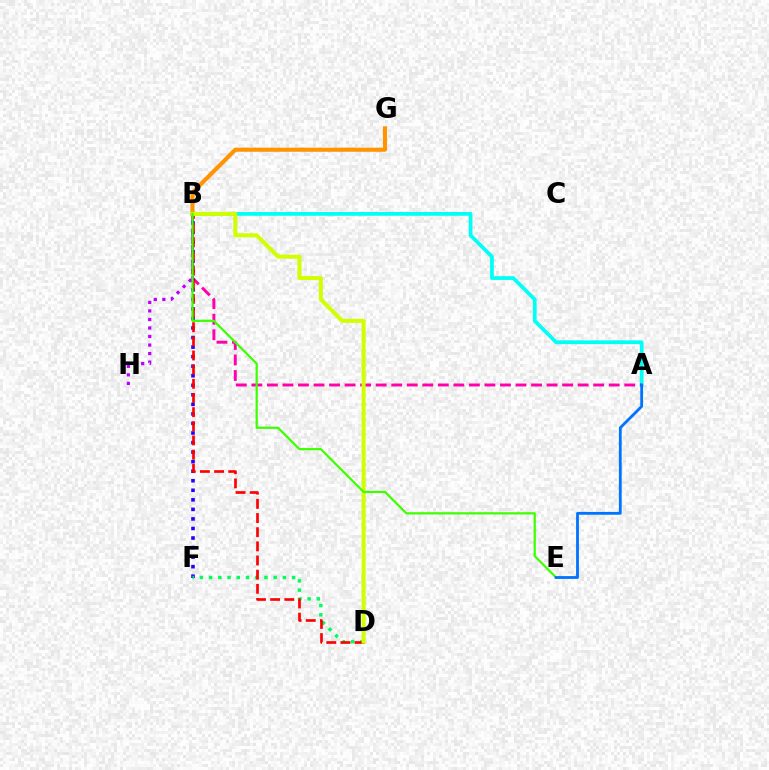{('A', 'B'): [{'color': '#00fff6', 'line_style': 'solid', 'thickness': 2.7}, {'color': '#ff00ac', 'line_style': 'dashed', 'thickness': 2.11}], ('B', 'G'): [{'color': '#ff9400', 'line_style': 'solid', 'thickness': 2.95}], ('B', 'H'): [{'color': '#b900ff', 'line_style': 'dotted', 'thickness': 2.32}], ('B', 'F'): [{'color': '#2500ff', 'line_style': 'dotted', 'thickness': 2.59}], ('D', 'F'): [{'color': '#00ff5c', 'line_style': 'dotted', 'thickness': 2.51}], ('B', 'D'): [{'color': '#ff0000', 'line_style': 'dashed', 'thickness': 1.92}, {'color': '#d1ff00', 'line_style': 'solid', 'thickness': 2.88}], ('B', 'E'): [{'color': '#3dff00', 'line_style': 'solid', 'thickness': 1.6}], ('A', 'E'): [{'color': '#0074ff', 'line_style': 'solid', 'thickness': 2.03}]}